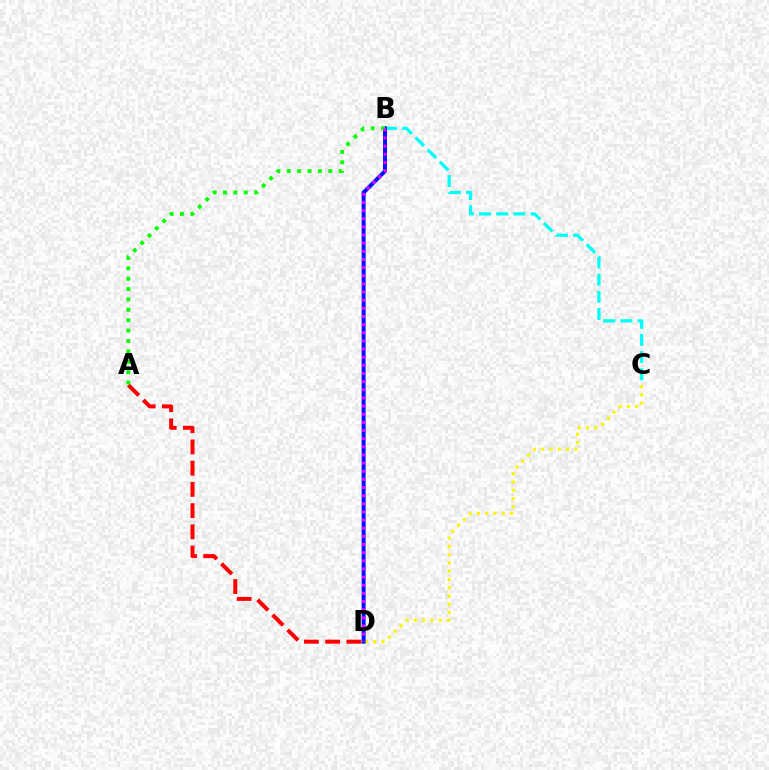{('B', 'C'): [{'color': '#00fff6', 'line_style': 'dashed', 'thickness': 2.33}], ('A', 'D'): [{'color': '#ff0000', 'line_style': 'dashed', 'thickness': 2.88}], ('C', 'D'): [{'color': '#fcf500', 'line_style': 'dotted', 'thickness': 2.25}], ('B', 'D'): [{'color': '#0010ff', 'line_style': 'solid', 'thickness': 2.85}, {'color': '#ee00ff', 'line_style': 'dotted', 'thickness': 2.21}], ('A', 'B'): [{'color': '#08ff00', 'line_style': 'dotted', 'thickness': 2.82}]}